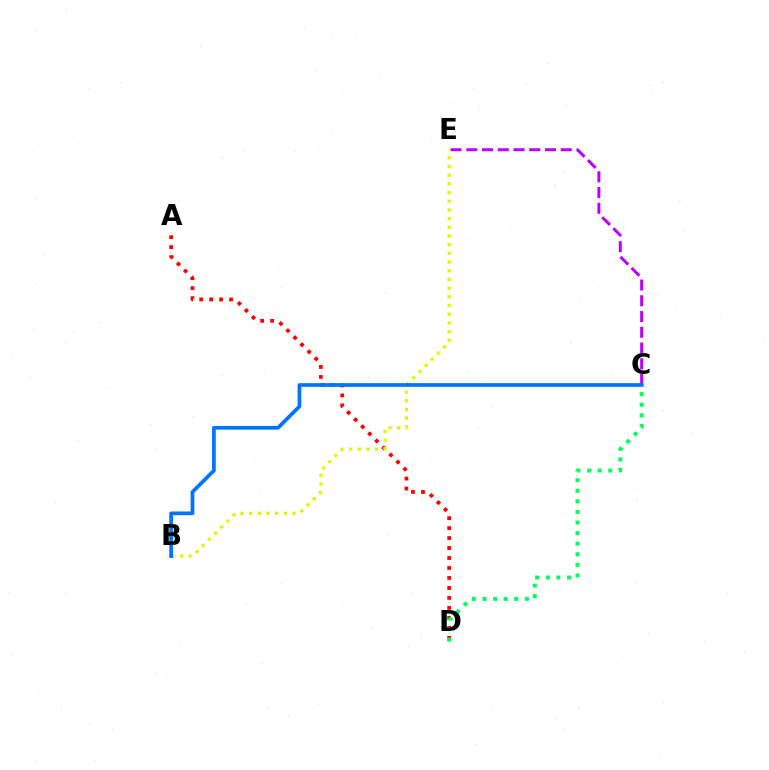{('A', 'D'): [{'color': '#ff0000', 'line_style': 'dotted', 'thickness': 2.71}], ('C', 'E'): [{'color': '#b900ff', 'line_style': 'dashed', 'thickness': 2.14}], ('C', 'D'): [{'color': '#00ff5c', 'line_style': 'dotted', 'thickness': 2.88}], ('B', 'E'): [{'color': '#d1ff00', 'line_style': 'dotted', 'thickness': 2.36}], ('B', 'C'): [{'color': '#0074ff', 'line_style': 'solid', 'thickness': 2.67}]}